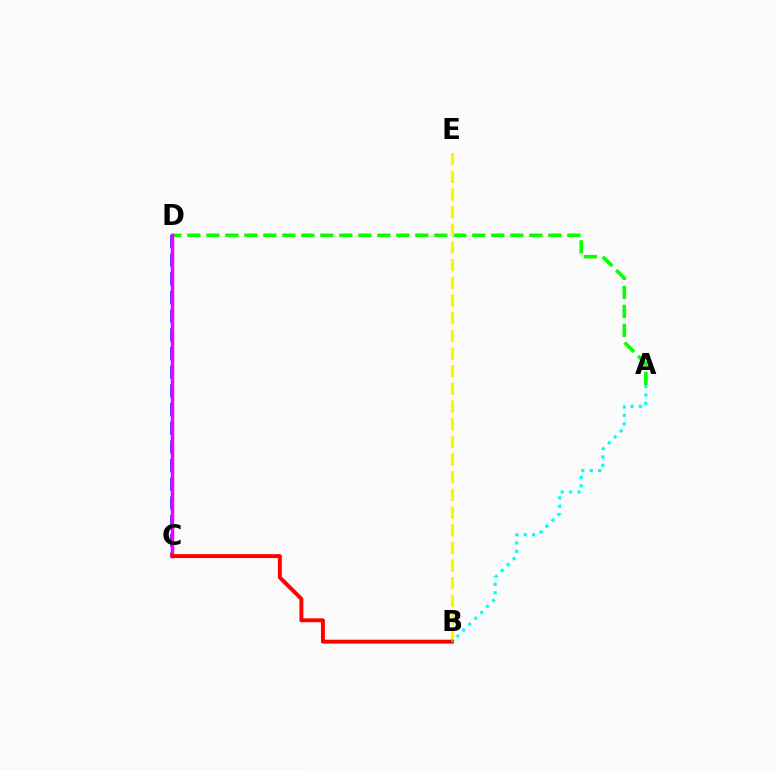{('C', 'D'): [{'color': '#0010ff', 'line_style': 'dashed', 'thickness': 2.54}, {'color': '#ee00ff', 'line_style': 'solid', 'thickness': 2.51}], ('A', 'D'): [{'color': '#08ff00', 'line_style': 'dashed', 'thickness': 2.58}], ('B', 'E'): [{'color': '#fcf500', 'line_style': 'dashed', 'thickness': 2.4}], ('B', 'C'): [{'color': '#ff0000', 'line_style': 'solid', 'thickness': 2.82}], ('A', 'B'): [{'color': '#00fff6', 'line_style': 'dotted', 'thickness': 2.28}]}